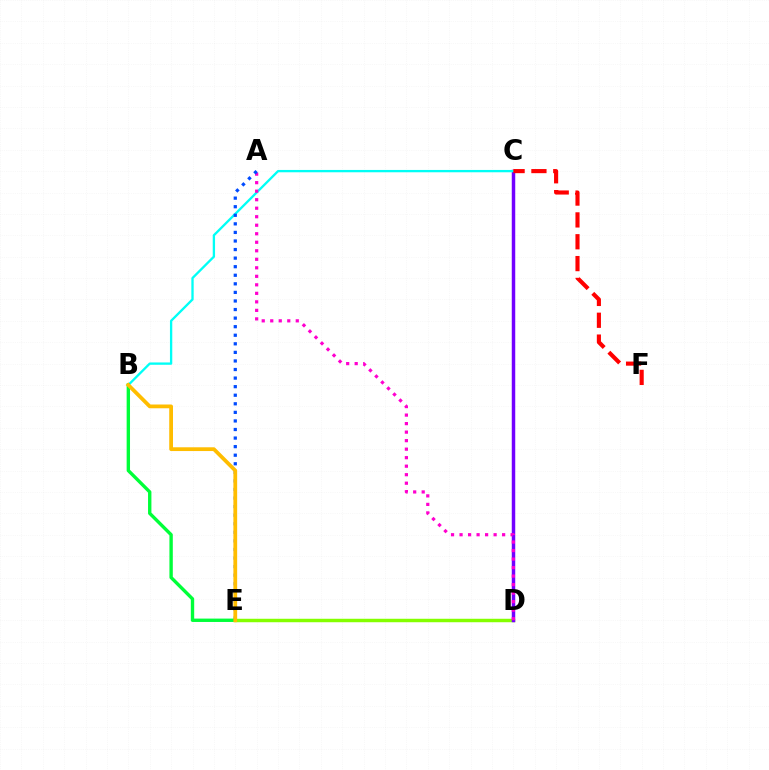{('D', 'E'): [{'color': '#84ff00', 'line_style': 'solid', 'thickness': 2.49}], ('C', 'D'): [{'color': '#7200ff', 'line_style': 'solid', 'thickness': 2.5}], ('B', 'C'): [{'color': '#00fff6', 'line_style': 'solid', 'thickness': 1.67}], ('A', 'D'): [{'color': '#ff00cf', 'line_style': 'dotted', 'thickness': 2.31}], ('A', 'E'): [{'color': '#004bff', 'line_style': 'dotted', 'thickness': 2.33}], ('C', 'F'): [{'color': '#ff0000', 'line_style': 'dashed', 'thickness': 2.97}], ('B', 'E'): [{'color': '#00ff39', 'line_style': 'solid', 'thickness': 2.43}, {'color': '#ffbd00', 'line_style': 'solid', 'thickness': 2.71}]}